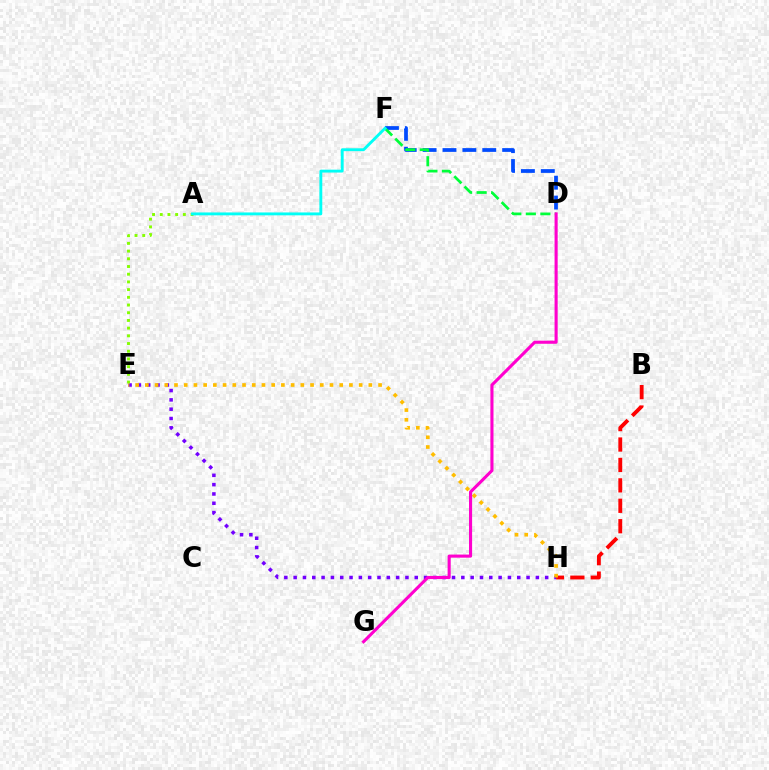{('D', 'F'): [{'color': '#004bff', 'line_style': 'dashed', 'thickness': 2.7}, {'color': '#00ff39', 'line_style': 'dashed', 'thickness': 1.97}], ('E', 'H'): [{'color': '#7200ff', 'line_style': 'dotted', 'thickness': 2.53}, {'color': '#ffbd00', 'line_style': 'dotted', 'thickness': 2.64}], ('B', 'H'): [{'color': '#ff0000', 'line_style': 'dashed', 'thickness': 2.77}], ('A', 'E'): [{'color': '#84ff00', 'line_style': 'dotted', 'thickness': 2.09}], ('A', 'F'): [{'color': '#00fff6', 'line_style': 'solid', 'thickness': 2.07}], ('D', 'G'): [{'color': '#ff00cf', 'line_style': 'solid', 'thickness': 2.23}]}